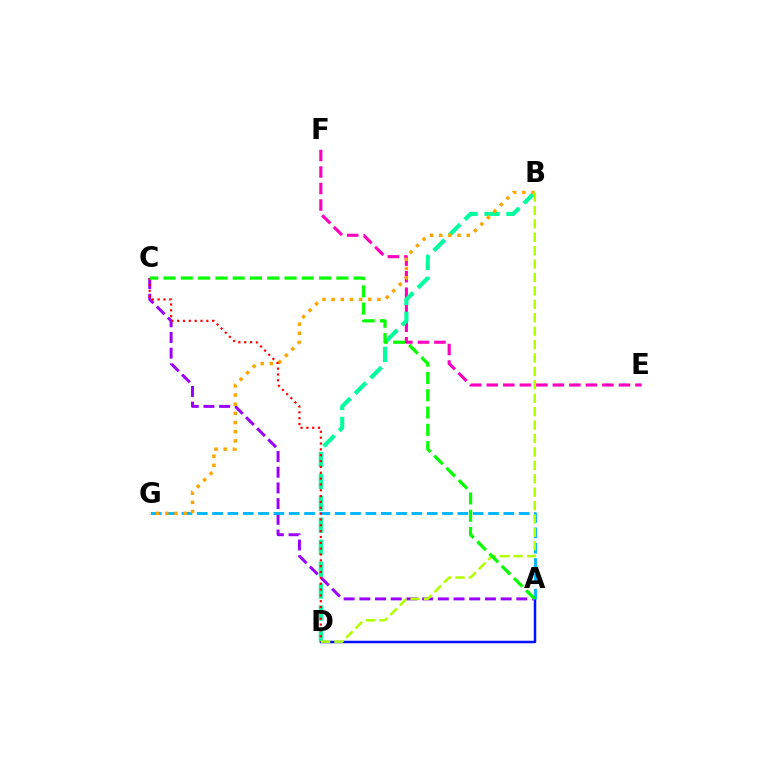{('A', 'D'): [{'color': '#0010ff', 'line_style': 'solid', 'thickness': 1.8}], ('A', 'C'): [{'color': '#9b00ff', 'line_style': 'dashed', 'thickness': 2.13}, {'color': '#08ff00', 'line_style': 'dashed', 'thickness': 2.35}], ('A', 'G'): [{'color': '#00b5ff', 'line_style': 'dashed', 'thickness': 2.08}], ('E', 'F'): [{'color': '#ff00bd', 'line_style': 'dashed', 'thickness': 2.24}], ('B', 'D'): [{'color': '#00ff9d', 'line_style': 'dashed', 'thickness': 2.98}, {'color': '#b3ff00', 'line_style': 'dashed', 'thickness': 1.82}], ('B', 'G'): [{'color': '#ffa500', 'line_style': 'dotted', 'thickness': 2.49}], ('C', 'D'): [{'color': '#ff0000', 'line_style': 'dotted', 'thickness': 1.59}]}